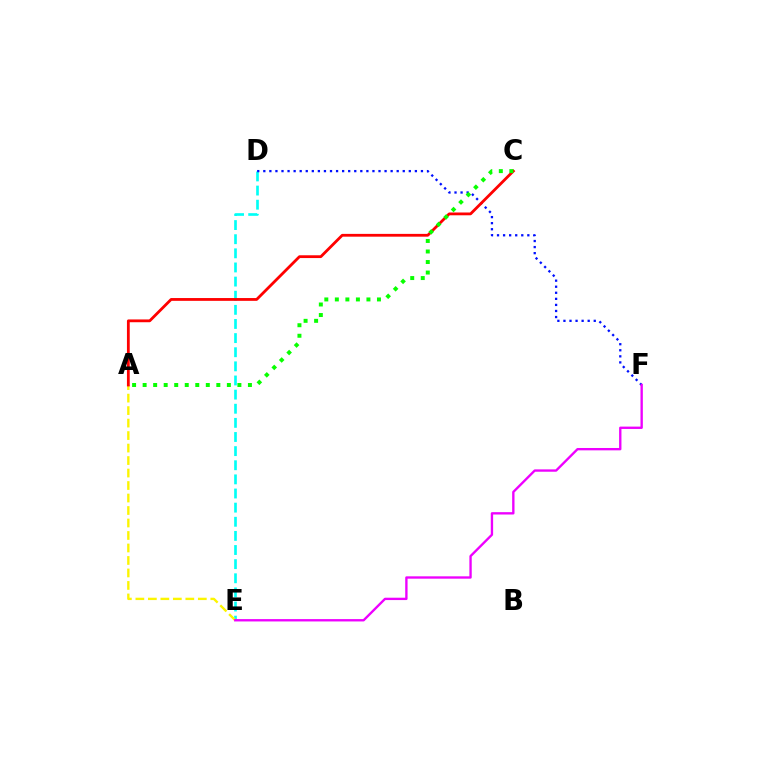{('D', 'E'): [{'color': '#00fff6', 'line_style': 'dashed', 'thickness': 1.92}], ('A', 'E'): [{'color': '#fcf500', 'line_style': 'dashed', 'thickness': 1.7}], ('D', 'F'): [{'color': '#0010ff', 'line_style': 'dotted', 'thickness': 1.65}], ('E', 'F'): [{'color': '#ee00ff', 'line_style': 'solid', 'thickness': 1.69}], ('A', 'C'): [{'color': '#ff0000', 'line_style': 'solid', 'thickness': 2.01}, {'color': '#08ff00', 'line_style': 'dotted', 'thickness': 2.86}]}